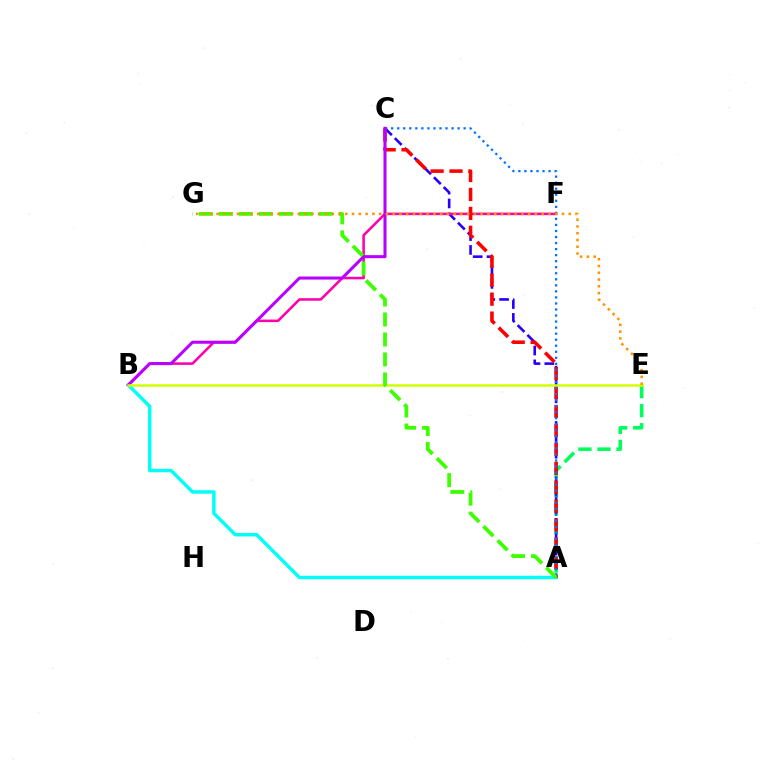{('A', 'E'): [{'color': '#00ff5c', 'line_style': 'dashed', 'thickness': 2.59}], ('A', 'C'): [{'color': '#2500ff', 'line_style': 'dashed', 'thickness': 1.88}, {'color': '#ff0000', 'line_style': 'dashed', 'thickness': 2.57}, {'color': '#0074ff', 'line_style': 'dotted', 'thickness': 1.64}], ('A', 'B'): [{'color': '#00fff6', 'line_style': 'solid', 'thickness': 2.48}], ('B', 'F'): [{'color': '#ff00ac', 'line_style': 'solid', 'thickness': 1.84}], ('B', 'C'): [{'color': '#b900ff', 'line_style': 'solid', 'thickness': 2.2}], ('B', 'E'): [{'color': '#d1ff00', 'line_style': 'solid', 'thickness': 1.8}], ('A', 'G'): [{'color': '#3dff00', 'line_style': 'dashed', 'thickness': 2.71}], ('E', 'G'): [{'color': '#ff9400', 'line_style': 'dotted', 'thickness': 1.84}]}